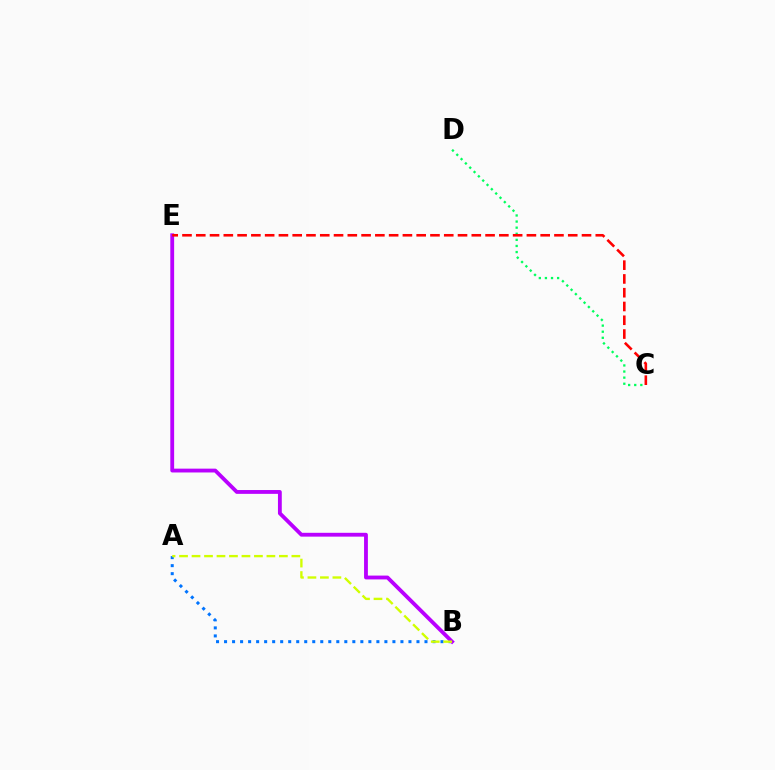{('A', 'B'): [{'color': '#0074ff', 'line_style': 'dotted', 'thickness': 2.18}, {'color': '#d1ff00', 'line_style': 'dashed', 'thickness': 1.7}], ('B', 'E'): [{'color': '#b900ff', 'line_style': 'solid', 'thickness': 2.75}], ('C', 'D'): [{'color': '#00ff5c', 'line_style': 'dotted', 'thickness': 1.66}], ('C', 'E'): [{'color': '#ff0000', 'line_style': 'dashed', 'thickness': 1.87}]}